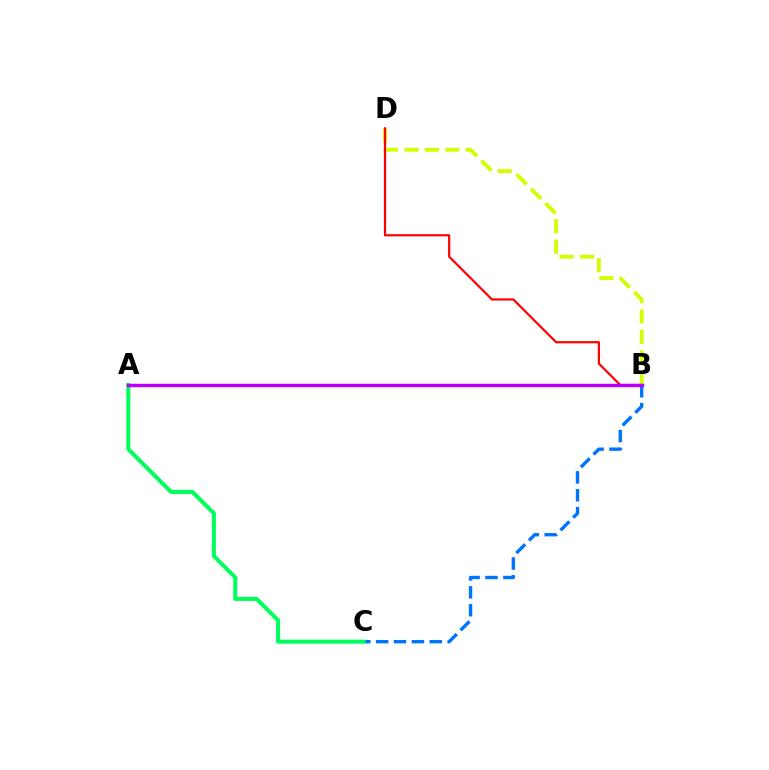{('B', 'C'): [{'color': '#0074ff', 'line_style': 'dashed', 'thickness': 2.43}], ('A', 'C'): [{'color': '#00ff5c', 'line_style': 'solid', 'thickness': 2.9}], ('B', 'D'): [{'color': '#d1ff00', 'line_style': 'dashed', 'thickness': 2.77}, {'color': '#ff0000', 'line_style': 'solid', 'thickness': 1.58}], ('A', 'B'): [{'color': '#b900ff', 'line_style': 'solid', 'thickness': 2.48}]}